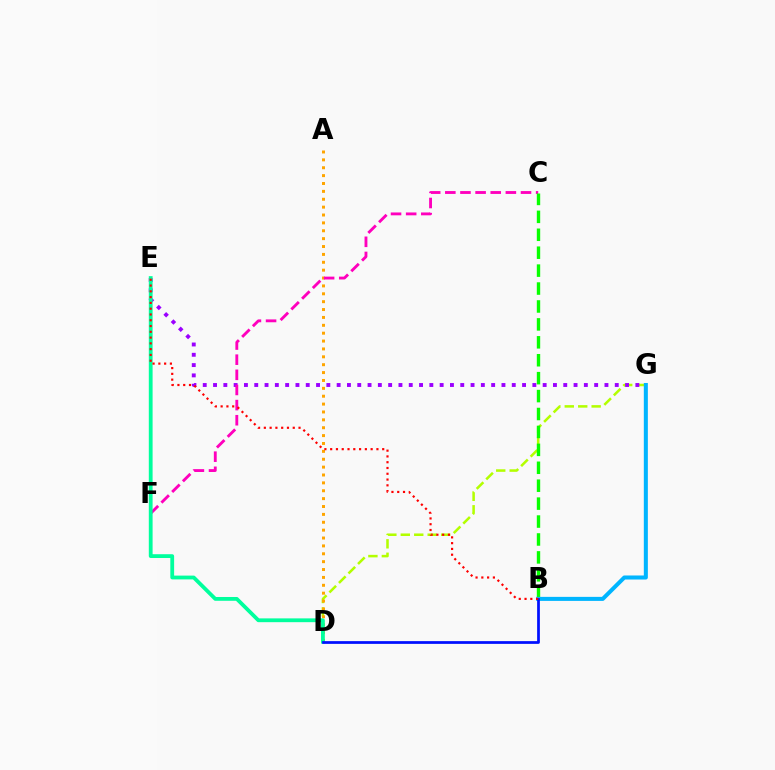{('D', 'G'): [{'color': '#b3ff00', 'line_style': 'dashed', 'thickness': 1.83}], ('A', 'D'): [{'color': '#ffa500', 'line_style': 'dotted', 'thickness': 2.14}], ('E', 'G'): [{'color': '#9b00ff', 'line_style': 'dotted', 'thickness': 2.8}], ('C', 'F'): [{'color': '#ff00bd', 'line_style': 'dashed', 'thickness': 2.06}], ('B', 'C'): [{'color': '#08ff00', 'line_style': 'dashed', 'thickness': 2.43}], ('D', 'E'): [{'color': '#00ff9d', 'line_style': 'solid', 'thickness': 2.73}], ('B', 'G'): [{'color': '#00b5ff', 'line_style': 'solid', 'thickness': 2.91}], ('B', 'D'): [{'color': '#0010ff', 'line_style': 'solid', 'thickness': 1.97}], ('B', 'E'): [{'color': '#ff0000', 'line_style': 'dotted', 'thickness': 1.57}]}